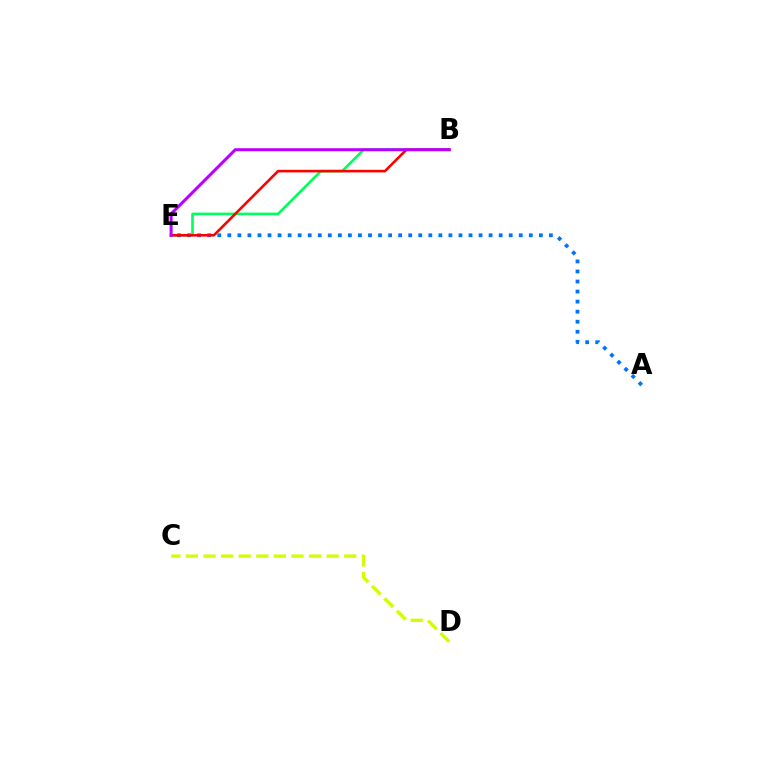{('B', 'E'): [{'color': '#00ff5c', 'line_style': 'solid', 'thickness': 1.88}, {'color': '#ff0000', 'line_style': 'solid', 'thickness': 1.87}, {'color': '#b900ff', 'line_style': 'solid', 'thickness': 2.18}], ('A', 'E'): [{'color': '#0074ff', 'line_style': 'dotted', 'thickness': 2.73}], ('C', 'D'): [{'color': '#d1ff00', 'line_style': 'dashed', 'thickness': 2.39}]}